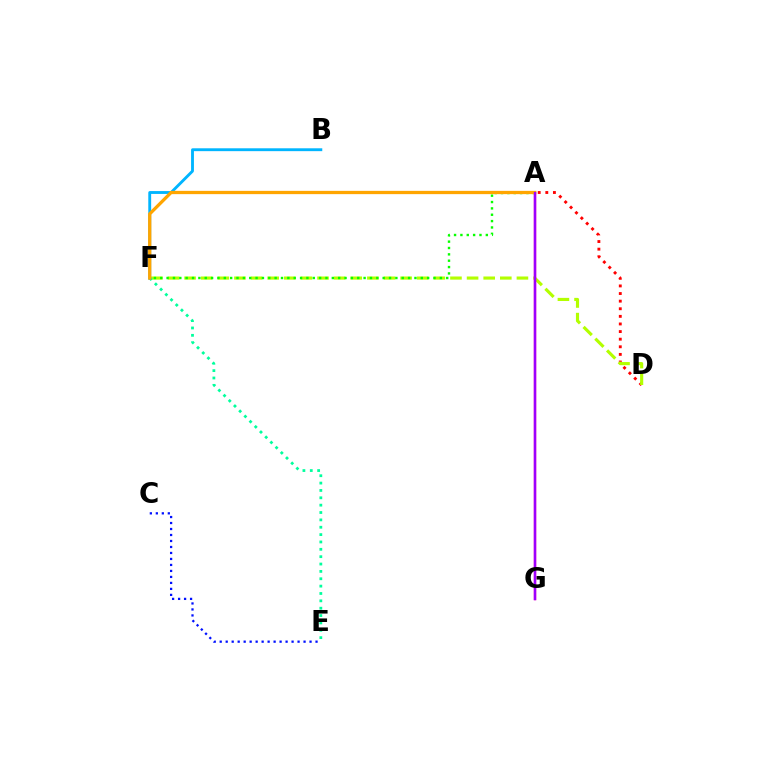{('A', 'D'): [{'color': '#ff0000', 'line_style': 'dotted', 'thickness': 2.07}], ('D', 'F'): [{'color': '#b3ff00', 'line_style': 'dashed', 'thickness': 2.26}], ('E', 'F'): [{'color': '#00ff9d', 'line_style': 'dotted', 'thickness': 2.0}], ('B', 'F'): [{'color': '#00b5ff', 'line_style': 'solid', 'thickness': 2.06}], ('A', 'G'): [{'color': '#ff00bd', 'line_style': 'solid', 'thickness': 1.8}, {'color': '#9b00ff', 'line_style': 'solid', 'thickness': 1.64}], ('A', 'F'): [{'color': '#08ff00', 'line_style': 'dotted', 'thickness': 1.73}, {'color': '#ffa500', 'line_style': 'solid', 'thickness': 2.36}], ('C', 'E'): [{'color': '#0010ff', 'line_style': 'dotted', 'thickness': 1.63}]}